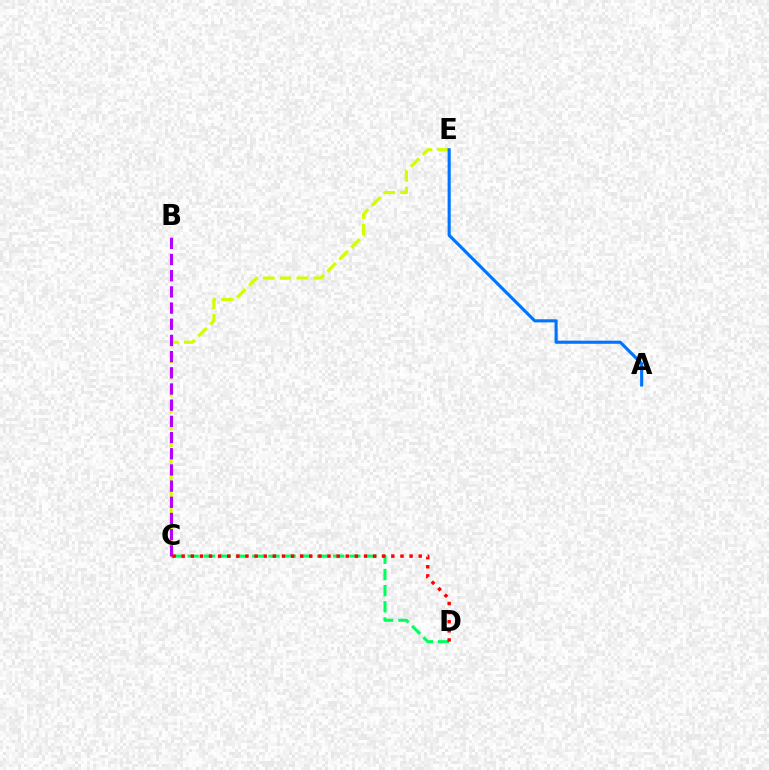{('C', 'D'): [{'color': '#00ff5c', 'line_style': 'dashed', 'thickness': 2.2}, {'color': '#ff0000', 'line_style': 'dotted', 'thickness': 2.48}], ('C', 'E'): [{'color': '#d1ff00', 'line_style': 'dashed', 'thickness': 2.29}], ('A', 'E'): [{'color': '#0074ff', 'line_style': 'solid', 'thickness': 2.24}], ('B', 'C'): [{'color': '#b900ff', 'line_style': 'dashed', 'thickness': 2.2}]}